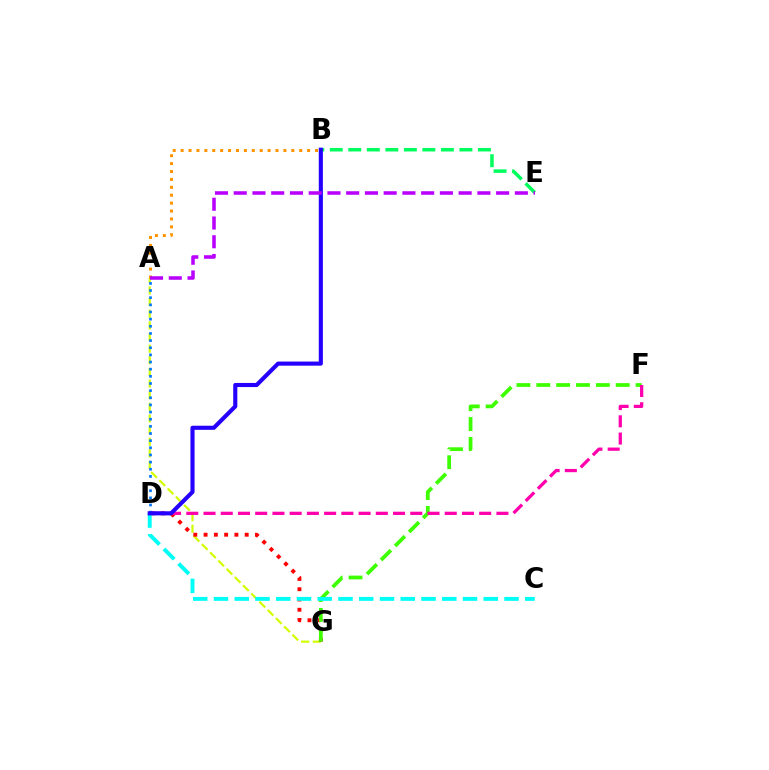{('A', 'G'): [{'color': '#d1ff00', 'line_style': 'dashed', 'thickness': 1.58}], ('D', 'G'): [{'color': '#ff0000', 'line_style': 'dotted', 'thickness': 2.79}], ('F', 'G'): [{'color': '#3dff00', 'line_style': 'dashed', 'thickness': 2.7}], ('C', 'D'): [{'color': '#00fff6', 'line_style': 'dashed', 'thickness': 2.82}], ('A', 'B'): [{'color': '#ff9400', 'line_style': 'dotted', 'thickness': 2.15}], ('D', 'F'): [{'color': '#ff00ac', 'line_style': 'dashed', 'thickness': 2.34}], ('B', 'E'): [{'color': '#00ff5c', 'line_style': 'dashed', 'thickness': 2.52}], ('A', 'D'): [{'color': '#0074ff', 'line_style': 'dotted', 'thickness': 1.94}], ('B', 'D'): [{'color': '#2500ff', 'line_style': 'solid', 'thickness': 2.96}], ('A', 'E'): [{'color': '#b900ff', 'line_style': 'dashed', 'thickness': 2.55}]}